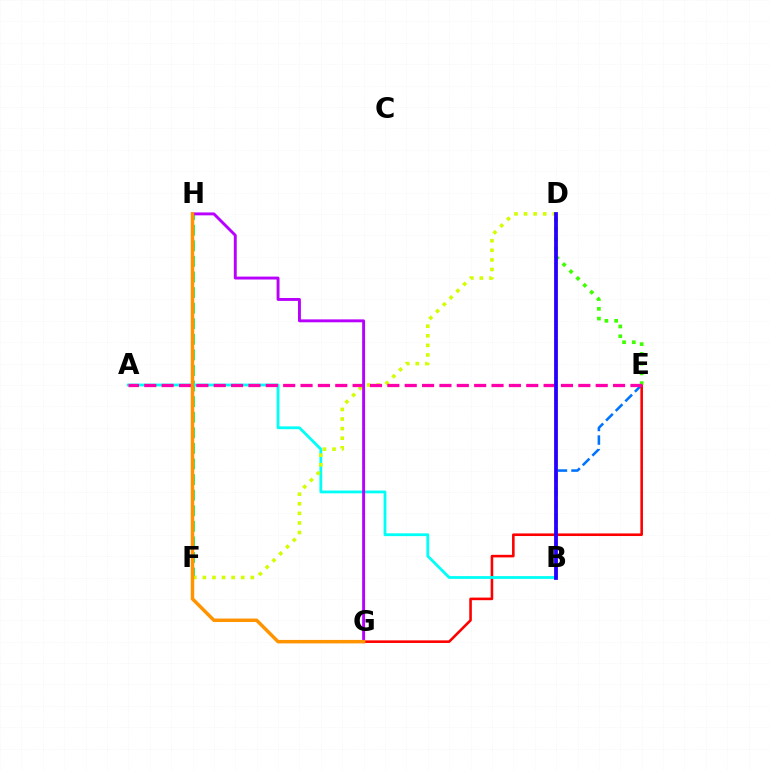{('B', 'E'): [{'color': '#0074ff', 'line_style': 'dashed', 'thickness': 1.85}], ('F', 'H'): [{'color': '#00ff5c', 'line_style': 'dashed', 'thickness': 2.12}], ('E', 'G'): [{'color': '#ff0000', 'line_style': 'solid', 'thickness': 1.87}], ('A', 'B'): [{'color': '#00fff6', 'line_style': 'solid', 'thickness': 2.02}], ('D', 'E'): [{'color': '#3dff00', 'line_style': 'dotted', 'thickness': 2.65}], ('D', 'F'): [{'color': '#d1ff00', 'line_style': 'dotted', 'thickness': 2.6}], ('A', 'E'): [{'color': '#ff00ac', 'line_style': 'dashed', 'thickness': 2.36}], ('B', 'D'): [{'color': '#2500ff', 'line_style': 'solid', 'thickness': 2.72}], ('G', 'H'): [{'color': '#b900ff', 'line_style': 'solid', 'thickness': 2.1}, {'color': '#ff9400', 'line_style': 'solid', 'thickness': 2.5}]}